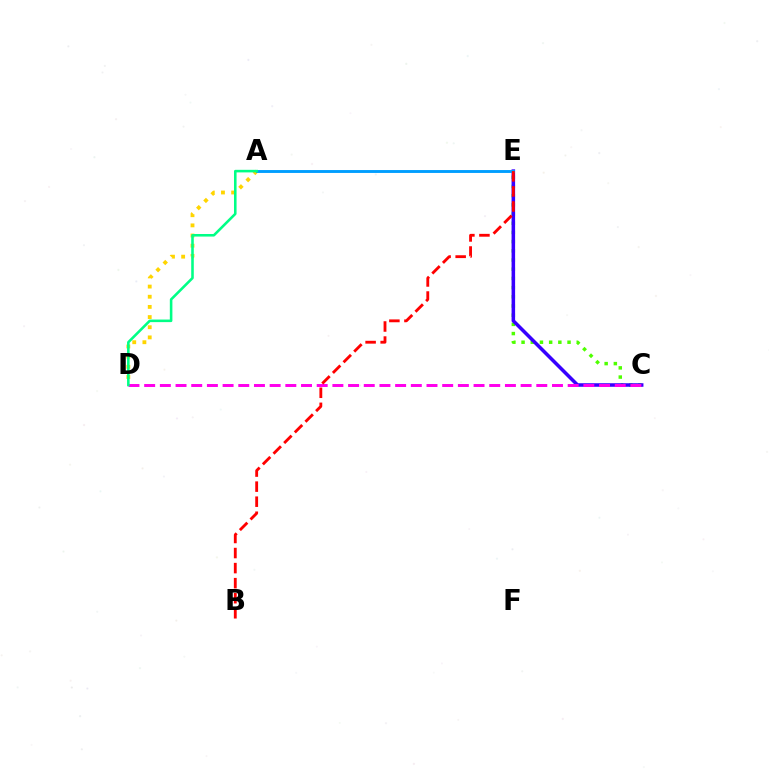{('C', 'E'): [{'color': '#4fff00', 'line_style': 'dotted', 'thickness': 2.5}, {'color': '#3700ff', 'line_style': 'solid', 'thickness': 2.55}], ('A', 'D'): [{'color': '#ffd500', 'line_style': 'dotted', 'thickness': 2.76}, {'color': '#00ff86', 'line_style': 'solid', 'thickness': 1.85}], ('A', 'E'): [{'color': '#009eff', 'line_style': 'solid', 'thickness': 2.08}], ('C', 'D'): [{'color': '#ff00ed', 'line_style': 'dashed', 'thickness': 2.13}], ('B', 'E'): [{'color': '#ff0000', 'line_style': 'dashed', 'thickness': 2.05}]}